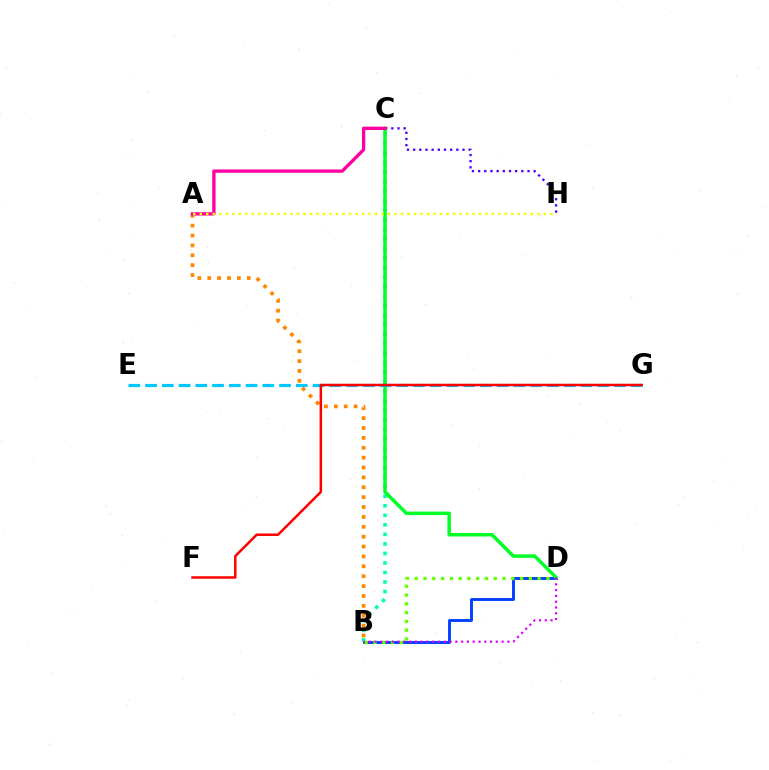{('B', 'D'): [{'color': '#003fff', 'line_style': 'solid', 'thickness': 2.08}, {'color': '#66ff00', 'line_style': 'dotted', 'thickness': 2.38}, {'color': '#d600ff', 'line_style': 'dotted', 'thickness': 1.57}], ('B', 'C'): [{'color': '#00ffaf', 'line_style': 'dotted', 'thickness': 2.59}], ('C', 'D'): [{'color': '#00ff27', 'line_style': 'solid', 'thickness': 2.5}], ('C', 'H'): [{'color': '#4f00ff', 'line_style': 'dotted', 'thickness': 1.68}], ('A', 'B'): [{'color': '#ff8800', 'line_style': 'dotted', 'thickness': 2.68}], ('E', 'G'): [{'color': '#00c7ff', 'line_style': 'dashed', 'thickness': 2.27}], ('F', 'G'): [{'color': '#ff0000', 'line_style': 'solid', 'thickness': 1.8}], ('A', 'C'): [{'color': '#ff00a0', 'line_style': 'solid', 'thickness': 2.4}], ('A', 'H'): [{'color': '#eeff00', 'line_style': 'dotted', 'thickness': 1.76}]}